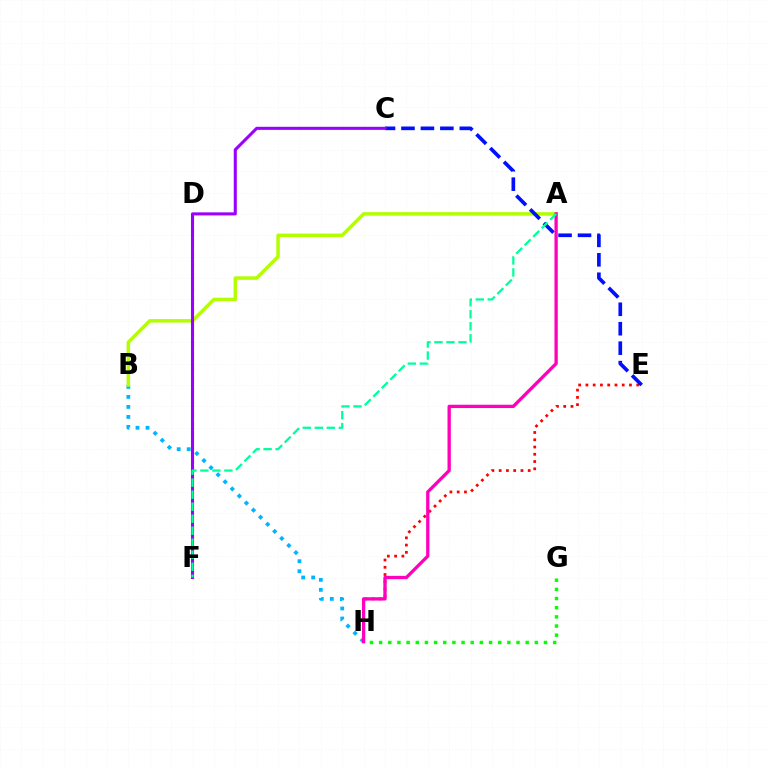{('B', 'H'): [{'color': '#00b5ff', 'line_style': 'dotted', 'thickness': 2.72}], ('A', 'B'): [{'color': '#b3ff00', 'line_style': 'solid', 'thickness': 2.51}], ('E', 'H'): [{'color': '#ff0000', 'line_style': 'dotted', 'thickness': 1.97}], ('C', 'E'): [{'color': '#0010ff', 'line_style': 'dashed', 'thickness': 2.64}], ('A', 'H'): [{'color': '#ff00bd', 'line_style': 'solid', 'thickness': 2.38}], ('G', 'H'): [{'color': '#08ff00', 'line_style': 'dotted', 'thickness': 2.49}], ('D', 'F'): [{'color': '#ffa500', 'line_style': 'dashed', 'thickness': 1.55}], ('C', 'F'): [{'color': '#9b00ff', 'line_style': 'solid', 'thickness': 2.21}], ('A', 'F'): [{'color': '#00ff9d', 'line_style': 'dashed', 'thickness': 1.63}]}